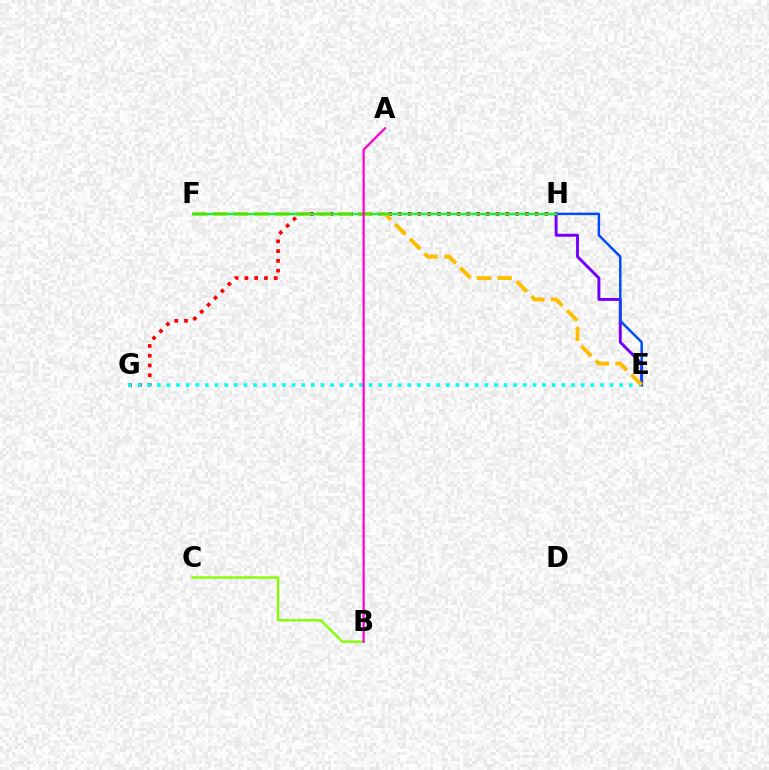{('B', 'C'): [{'color': '#84ff00', 'line_style': 'solid', 'thickness': 1.72}], ('E', 'H'): [{'color': '#7200ff', 'line_style': 'solid', 'thickness': 2.11}, {'color': '#004bff', 'line_style': 'solid', 'thickness': 1.79}], ('G', 'H'): [{'color': '#ff0000', 'line_style': 'dotted', 'thickness': 2.65}], ('E', 'G'): [{'color': '#00fff6', 'line_style': 'dotted', 'thickness': 2.62}], ('E', 'F'): [{'color': '#ffbd00', 'line_style': 'dashed', 'thickness': 2.82}], ('F', 'H'): [{'color': '#00ff39', 'line_style': 'solid', 'thickness': 1.66}], ('A', 'B'): [{'color': '#ff00cf', 'line_style': 'solid', 'thickness': 1.61}]}